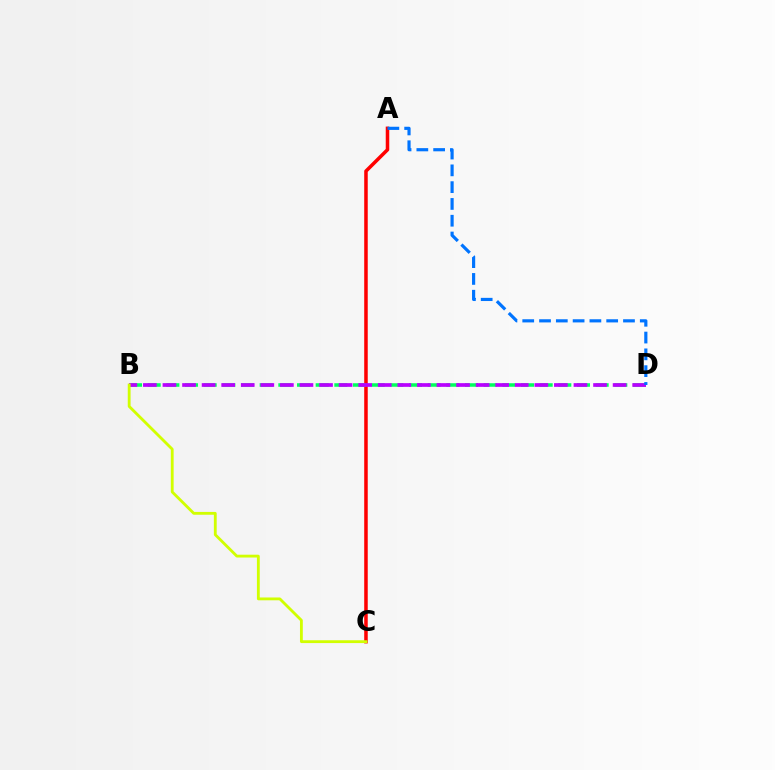{('A', 'C'): [{'color': '#ff0000', 'line_style': 'solid', 'thickness': 2.54}], ('B', 'D'): [{'color': '#00ff5c', 'line_style': 'dashed', 'thickness': 2.54}, {'color': '#b900ff', 'line_style': 'dashed', 'thickness': 2.66}], ('A', 'D'): [{'color': '#0074ff', 'line_style': 'dashed', 'thickness': 2.28}], ('B', 'C'): [{'color': '#d1ff00', 'line_style': 'solid', 'thickness': 2.03}]}